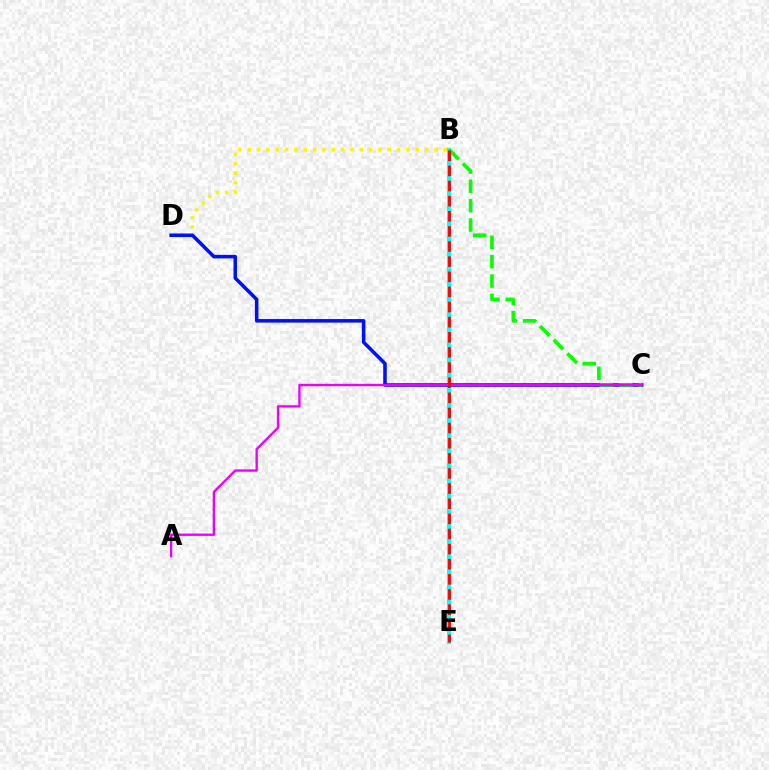{('B', 'E'): [{'color': '#00fff6', 'line_style': 'solid', 'thickness': 2.92}, {'color': '#ff0000', 'line_style': 'dashed', 'thickness': 2.06}], ('B', 'D'): [{'color': '#fcf500', 'line_style': 'dotted', 'thickness': 2.54}], ('C', 'D'): [{'color': '#0010ff', 'line_style': 'solid', 'thickness': 2.56}], ('B', 'C'): [{'color': '#08ff00', 'line_style': 'dashed', 'thickness': 2.63}], ('A', 'C'): [{'color': '#ee00ff', 'line_style': 'solid', 'thickness': 1.7}]}